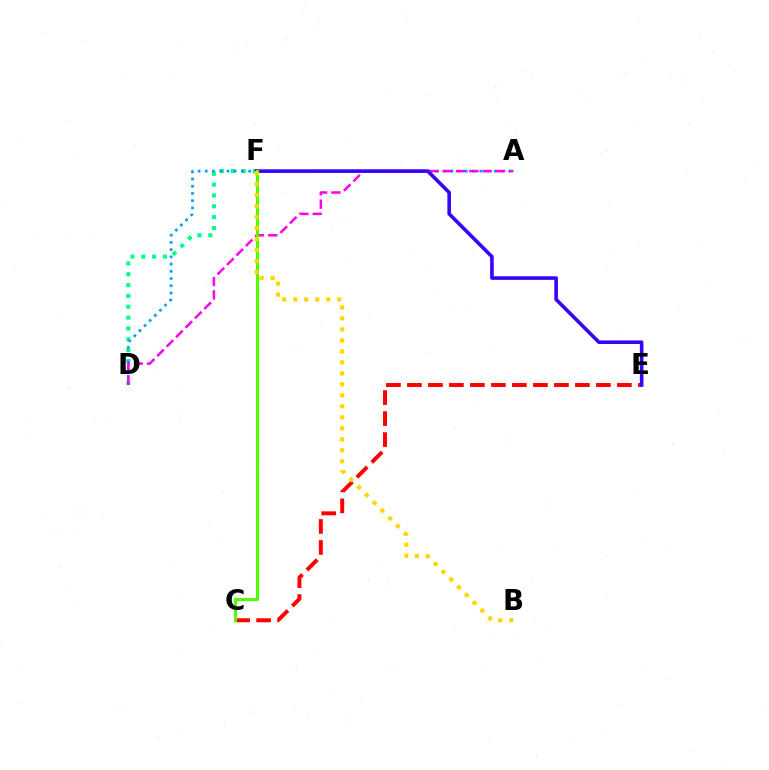{('D', 'F'): [{'color': '#00ff86', 'line_style': 'dotted', 'thickness': 2.95}], ('C', 'E'): [{'color': '#ff0000', 'line_style': 'dashed', 'thickness': 2.85}], ('A', 'D'): [{'color': '#009eff', 'line_style': 'dotted', 'thickness': 1.96}, {'color': '#ff00ed', 'line_style': 'dashed', 'thickness': 1.81}], ('E', 'F'): [{'color': '#3700ff', 'line_style': 'solid', 'thickness': 2.59}], ('C', 'F'): [{'color': '#4fff00', 'line_style': 'solid', 'thickness': 2.23}], ('B', 'F'): [{'color': '#ffd500', 'line_style': 'dotted', 'thickness': 2.99}]}